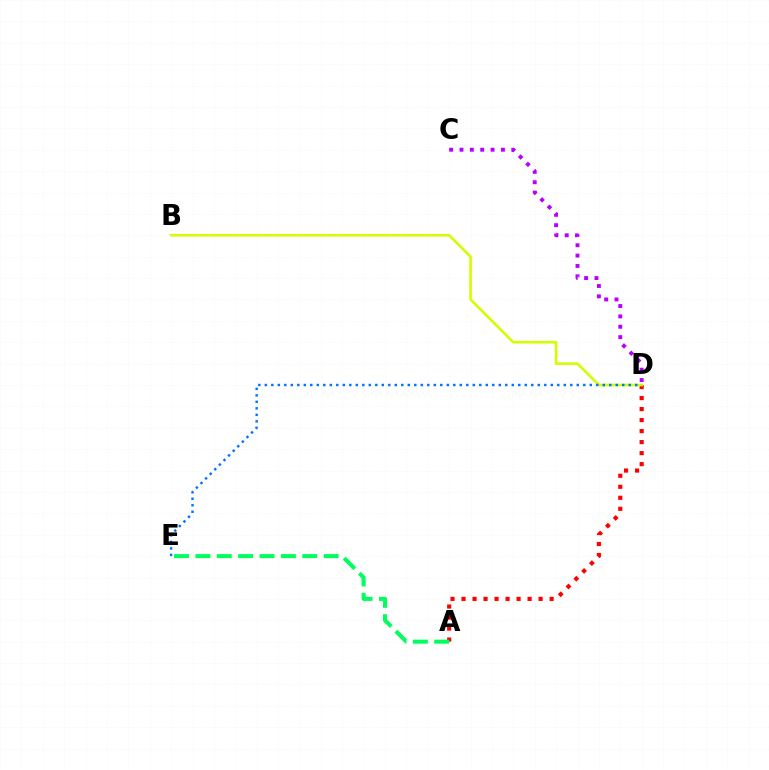{('A', 'D'): [{'color': '#ff0000', 'line_style': 'dotted', 'thickness': 2.99}], ('B', 'D'): [{'color': '#d1ff00', 'line_style': 'solid', 'thickness': 1.88}], ('A', 'E'): [{'color': '#00ff5c', 'line_style': 'dashed', 'thickness': 2.9}], ('D', 'E'): [{'color': '#0074ff', 'line_style': 'dotted', 'thickness': 1.77}], ('C', 'D'): [{'color': '#b900ff', 'line_style': 'dotted', 'thickness': 2.81}]}